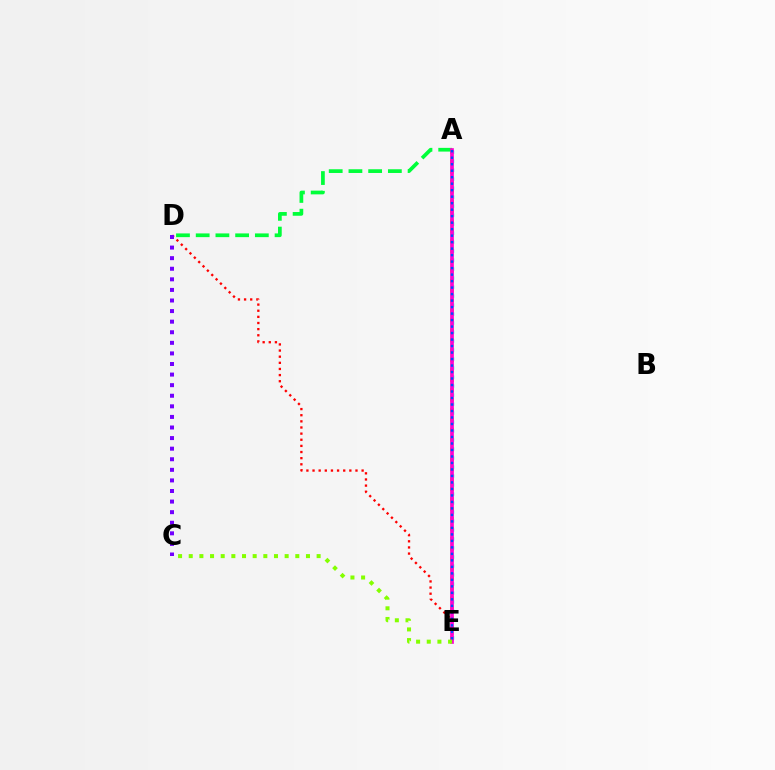{('D', 'E'): [{'color': '#ff0000', 'line_style': 'dotted', 'thickness': 1.67}], ('A', 'E'): [{'color': '#ffbd00', 'line_style': 'dotted', 'thickness': 2.7}, {'color': '#00fff6', 'line_style': 'dotted', 'thickness': 2.44}, {'color': '#ff00cf', 'line_style': 'solid', 'thickness': 2.65}, {'color': '#004bff', 'line_style': 'dotted', 'thickness': 1.76}], ('C', 'D'): [{'color': '#7200ff', 'line_style': 'dotted', 'thickness': 2.88}], ('A', 'D'): [{'color': '#00ff39', 'line_style': 'dashed', 'thickness': 2.68}], ('C', 'E'): [{'color': '#84ff00', 'line_style': 'dotted', 'thickness': 2.9}]}